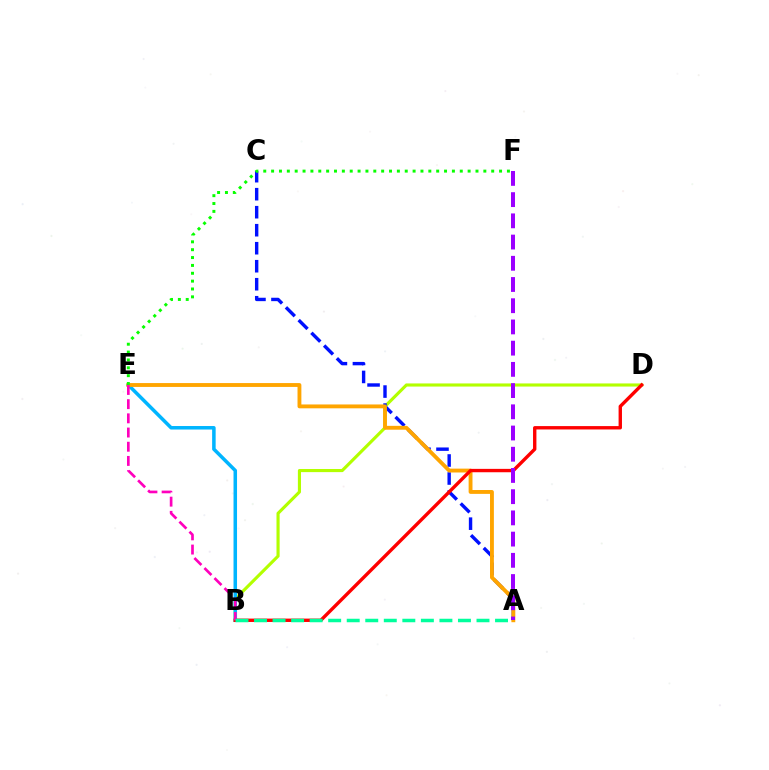{('B', 'D'): [{'color': '#b3ff00', 'line_style': 'solid', 'thickness': 2.25}, {'color': '#ff0000', 'line_style': 'solid', 'thickness': 2.43}], ('A', 'C'): [{'color': '#0010ff', 'line_style': 'dashed', 'thickness': 2.45}], ('B', 'E'): [{'color': '#00b5ff', 'line_style': 'solid', 'thickness': 2.53}, {'color': '#ff00bd', 'line_style': 'dashed', 'thickness': 1.93}], ('A', 'E'): [{'color': '#ffa500', 'line_style': 'solid', 'thickness': 2.78}], ('E', 'F'): [{'color': '#08ff00', 'line_style': 'dotted', 'thickness': 2.14}], ('A', 'F'): [{'color': '#9b00ff', 'line_style': 'dashed', 'thickness': 2.88}], ('A', 'B'): [{'color': '#00ff9d', 'line_style': 'dashed', 'thickness': 2.52}]}